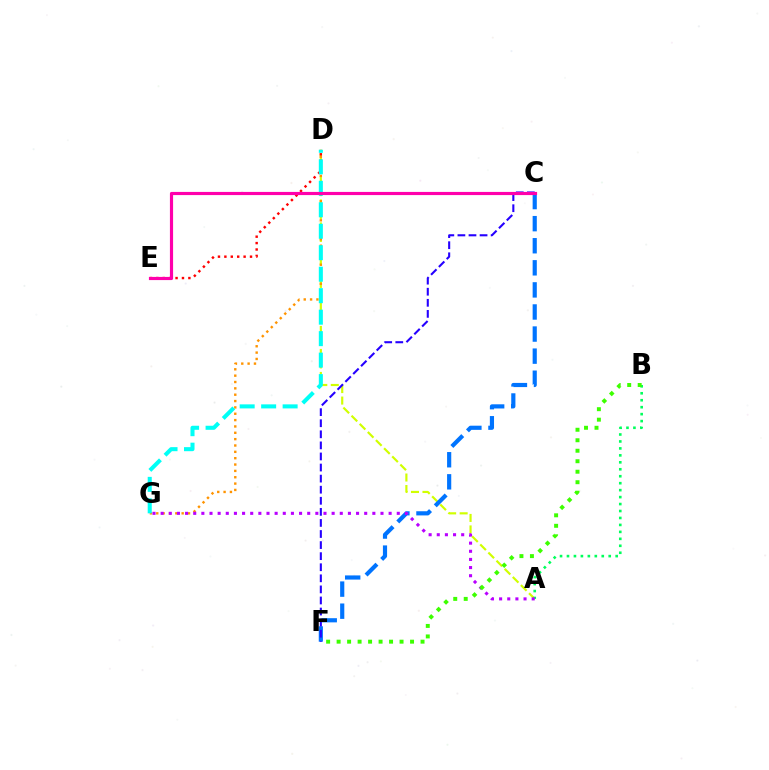{('A', 'D'): [{'color': '#d1ff00', 'line_style': 'dashed', 'thickness': 1.56}], ('A', 'B'): [{'color': '#00ff5c', 'line_style': 'dotted', 'thickness': 1.89}], ('D', 'G'): [{'color': '#ff9400', 'line_style': 'dotted', 'thickness': 1.72}, {'color': '#00fff6', 'line_style': 'dashed', 'thickness': 2.92}], ('C', 'F'): [{'color': '#0074ff', 'line_style': 'dashed', 'thickness': 3.0}, {'color': '#2500ff', 'line_style': 'dashed', 'thickness': 1.5}], ('A', 'G'): [{'color': '#b900ff', 'line_style': 'dotted', 'thickness': 2.21}], ('D', 'E'): [{'color': '#ff0000', 'line_style': 'dotted', 'thickness': 1.74}], ('C', 'E'): [{'color': '#ff00ac', 'line_style': 'solid', 'thickness': 2.28}], ('B', 'F'): [{'color': '#3dff00', 'line_style': 'dotted', 'thickness': 2.85}]}